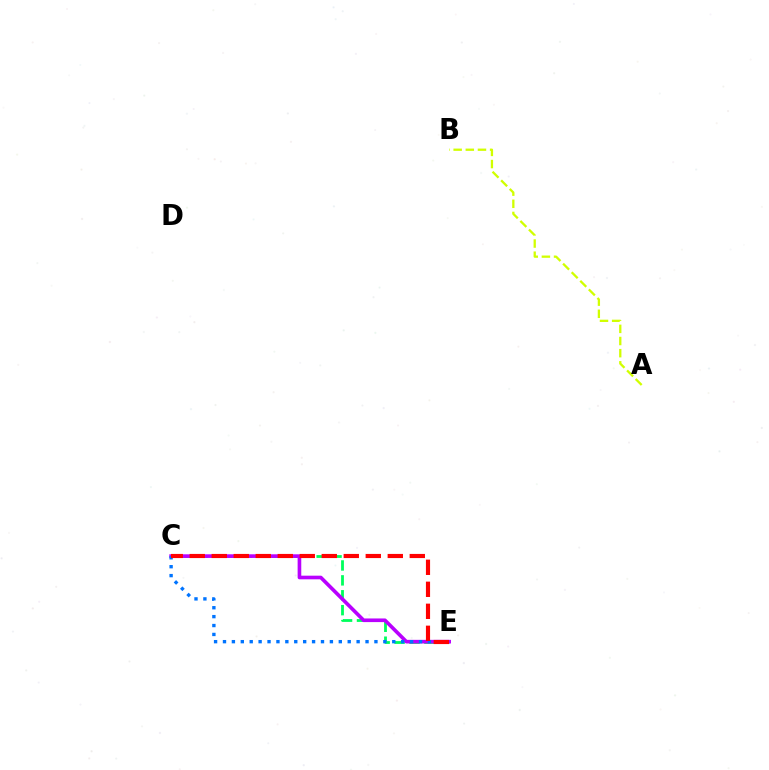{('C', 'E'): [{'color': '#00ff5c', 'line_style': 'dashed', 'thickness': 2.02}, {'color': '#b900ff', 'line_style': 'solid', 'thickness': 2.62}, {'color': '#0074ff', 'line_style': 'dotted', 'thickness': 2.42}, {'color': '#ff0000', 'line_style': 'dashed', 'thickness': 2.99}], ('A', 'B'): [{'color': '#d1ff00', 'line_style': 'dashed', 'thickness': 1.65}]}